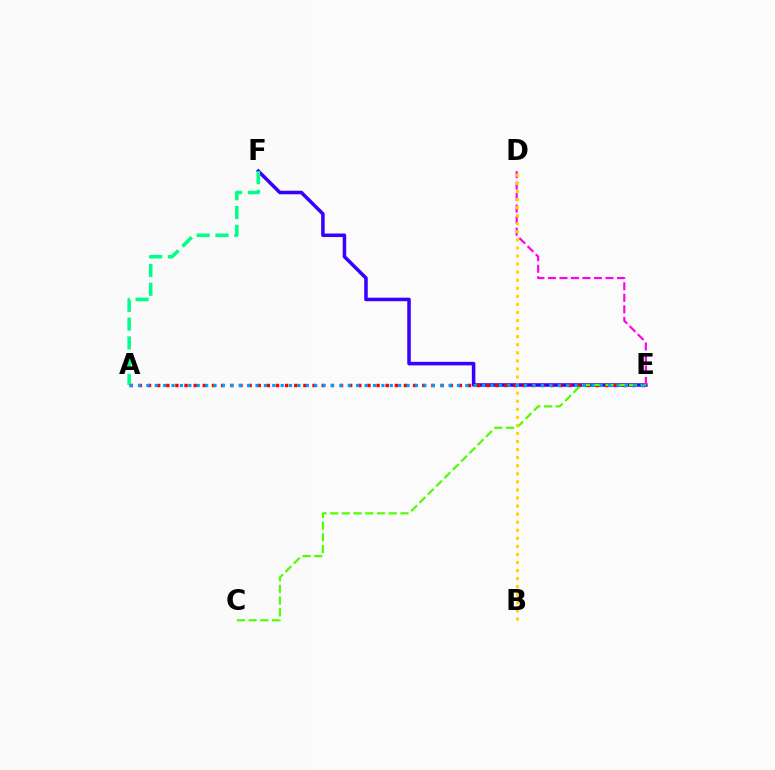{('E', 'F'): [{'color': '#3700ff', 'line_style': 'solid', 'thickness': 2.54}], ('D', 'E'): [{'color': '#ff00ed', 'line_style': 'dashed', 'thickness': 1.56}], ('A', 'E'): [{'color': '#ff0000', 'line_style': 'dotted', 'thickness': 2.48}, {'color': '#009eff', 'line_style': 'dotted', 'thickness': 2.28}], ('C', 'E'): [{'color': '#4fff00', 'line_style': 'dashed', 'thickness': 1.59}], ('B', 'D'): [{'color': '#ffd500', 'line_style': 'dotted', 'thickness': 2.19}], ('A', 'F'): [{'color': '#00ff86', 'line_style': 'dashed', 'thickness': 2.55}]}